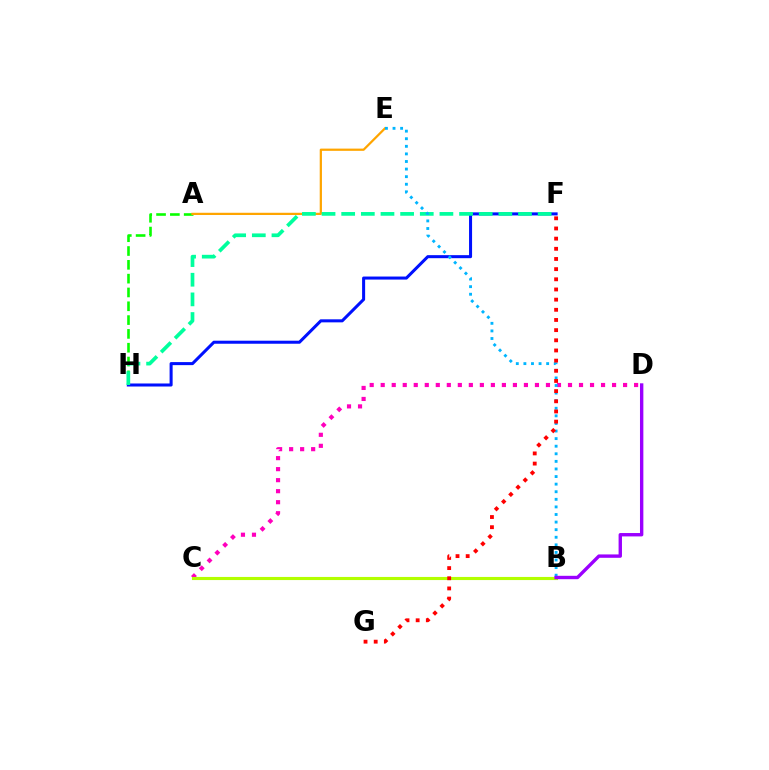{('A', 'H'): [{'color': '#08ff00', 'line_style': 'dashed', 'thickness': 1.88}], ('C', 'D'): [{'color': '#ff00bd', 'line_style': 'dotted', 'thickness': 2.99}], ('A', 'E'): [{'color': '#ffa500', 'line_style': 'solid', 'thickness': 1.61}], ('F', 'H'): [{'color': '#0010ff', 'line_style': 'solid', 'thickness': 2.18}, {'color': '#00ff9d', 'line_style': 'dashed', 'thickness': 2.67}], ('B', 'E'): [{'color': '#00b5ff', 'line_style': 'dotted', 'thickness': 2.06}], ('B', 'C'): [{'color': '#b3ff00', 'line_style': 'solid', 'thickness': 2.25}], ('F', 'G'): [{'color': '#ff0000', 'line_style': 'dotted', 'thickness': 2.76}], ('B', 'D'): [{'color': '#9b00ff', 'line_style': 'solid', 'thickness': 2.43}]}